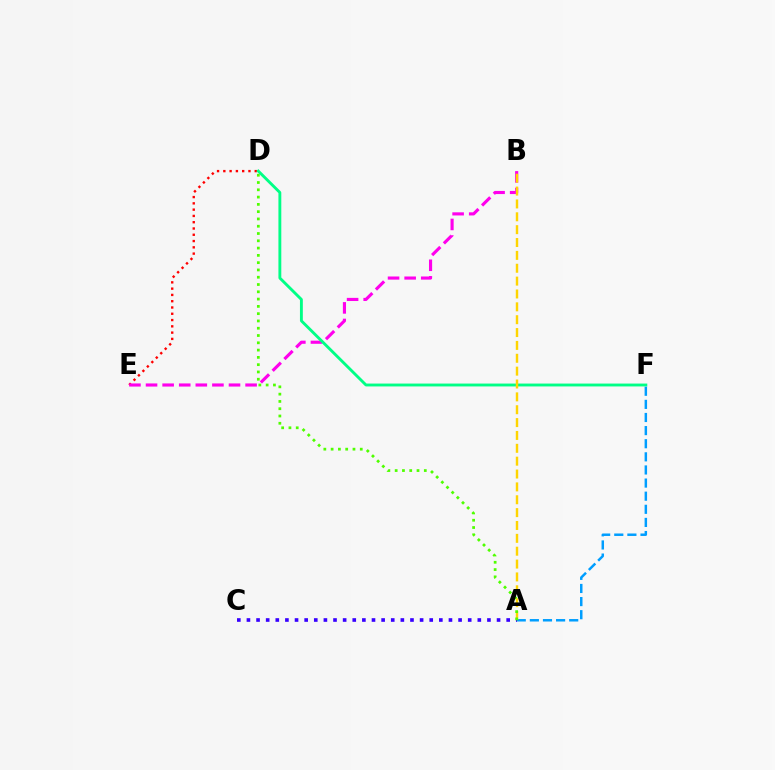{('D', 'E'): [{'color': '#ff0000', 'line_style': 'dotted', 'thickness': 1.71}], ('B', 'E'): [{'color': '#ff00ed', 'line_style': 'dashed', 'thickness': 2.25}], ('D', 'F'): [{'color': '#00ff86', 'line_style': 'solid', 'thickness': 2.07}], ('A', 'F'): [{'color': '#009eff', 'line_style': 'dashed', 'thickness': 1.78}], ('A', 'C'): [{'color': '#3700ff', 'line_style': 'dotted', 'thickness': 2.61}], ('A', 'B'): [{'color': '#ffd500', 'line_style': 'dashed', 'thickness': 1.75}], ('A', 'D'): [{'color': '#4fff00', 'line_style': 'dotted', 'thickness': 1.98}]}